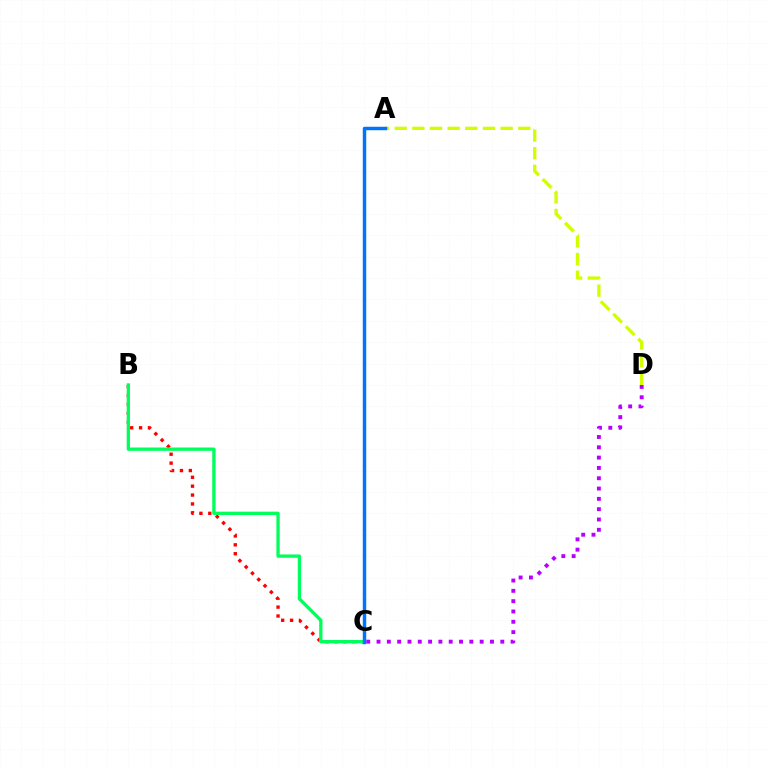{('B', 'C'): [{'color': '#ff0000', 'line_style': 'dotted', 'thickness': 2.42}, {'color': '#00ff5c', 'line_style': 'solid', 'thickness': 2.39}], ('A', 'D'): [{'color': '#d1ff00', 'line_style': 'dashed', 'thickness': 2.4}], ('C', 'D'): [{'color': '#b900ff', 'line_style': 'dotted', 'thickness': 2.8}], ('A', 'C'): [{'color': '#0074ff', 'line_style': 'solid', 'thickness': 2.5}]}